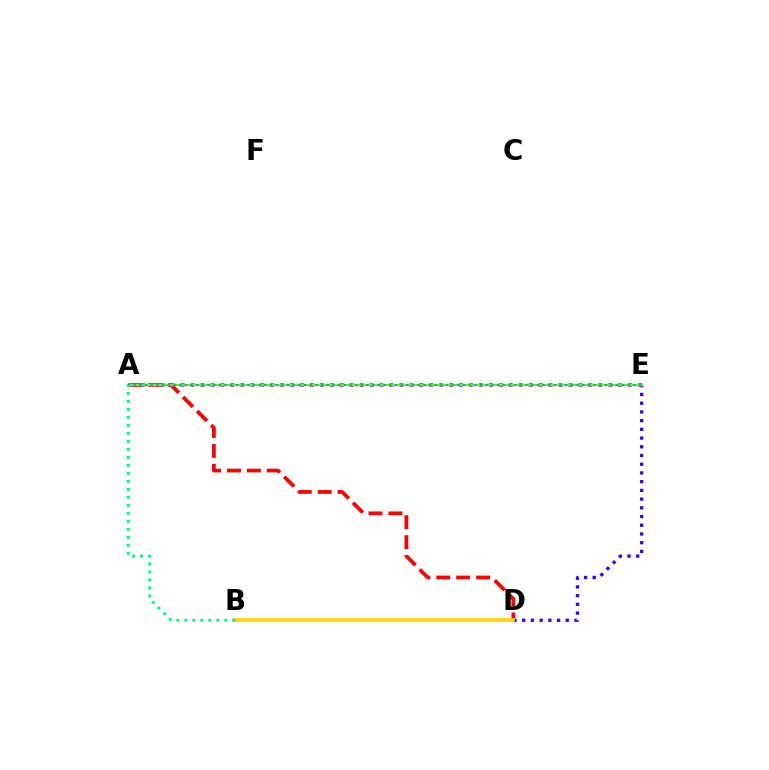{('A', 'D'): [{'color': '#ff0000', 'line_style': 'dashed', 'thickness': 2.7}], ('D', 'E'): [{'color': '#3700ff', 'line_style': 'dotted', 'thickness': 2.37}], ('A', 'E'): [{'color': '#ff00ed', 'line_style': 'dotted', 'thickness': 2.7}, {'color': '#4fff00', 'line_style': 'solid', 'thickness': 1.73}, {'color': '#009eff', 'line_style': 'dotted', 'thickness': 1.54}], ('B', 'D'): [{'color': '#ffd500', 'line_style': 'solid', 'thickness': 2.67}], ('A', 'B'): [{'color': '#00ff86', 'line_style': 'dotted', 'thickness': 2.17}]}